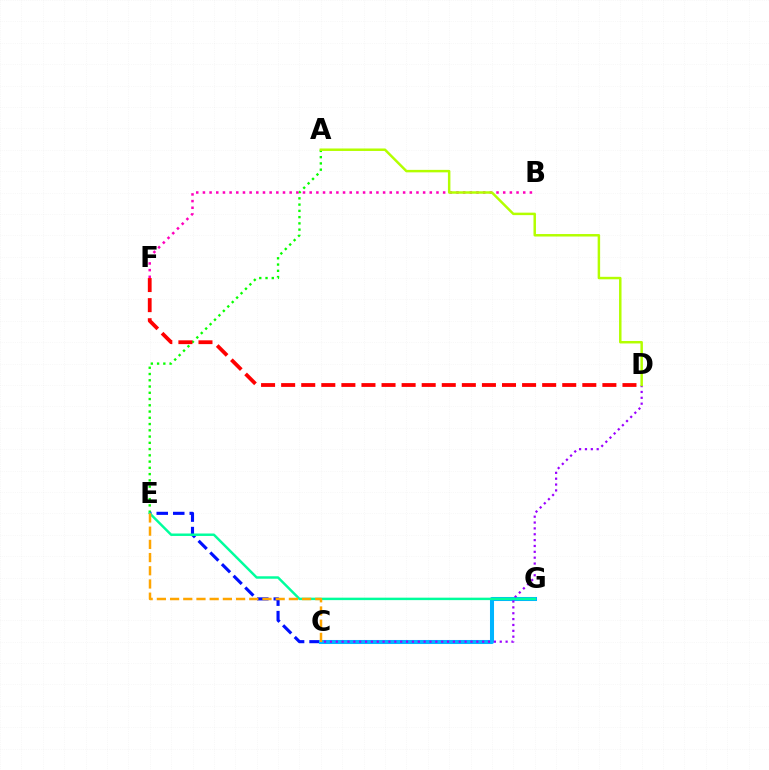{('A', 'E'): [{'color': '#08ff00', 'line_style': 'dotted', 'thickness': 1.7}], ('C', 'E'): [{'color': '#0010ff', 'line_style': 'dashed', 'thickness': 2.24}, {'color': '#ffa500', 'line_style': 'dashed', 'thickness': 1.79}], ('B', 'F'): [{'color': '#ff00bd', 'line_style': 'dotted', 'thickness': 1.81}], ('C', 'G'): [{'color': '#00b5ff', 'line_style': 'solid', 'thickness': 2.91}], ('C', 'D'): [{'color': '#9b00ff', 'line_style': 'dotted', 'thickness': 1.59}], ('E', 'G'): [{'color': '#00ff9d', 'line_style': 'solid', 'thickness': 1.77}], ('D', 'F'): [{'color': '#ff0000', 'line_style': 'dashed', 'thickness': 2.73}], ('A', 'D'): [{'color': '#b3ff00', 'line_style': 'solid', 'thickness': 1.79}]}